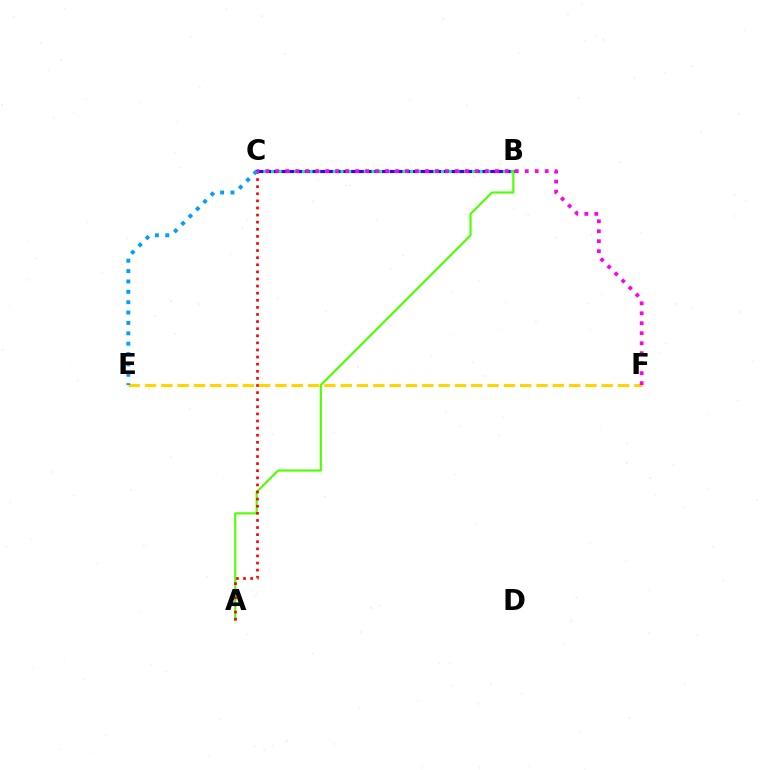{('B', 'C'): [{'color': '#3700ff', 'line_style': 'solid', 'thickness': 2.25}, {'color': '#00ff86', 'line_style': 'dotted', 'thickness': 2.1}], ('A', 'B'): [{'color': '#4fff00', 'line_style': 'solid', 'thickness': 1.54}], ('A', 'C'): [{'color': '#ff0000', 'line_style': 'dotted', 'thickness': 1.93}], ('E', 'F'): [{'color': '#ffd500', 'line_style': 'dashed', 'thickness': 2.22}], ('C', 'F'): [{'color': '#ff00ed', 'line_style': 'dotted', 'thickness': 2.71}], ('C', 'E'): [{'color': '#009eff', 'line_style': 'dotted', 'thickness': 2.82}]}